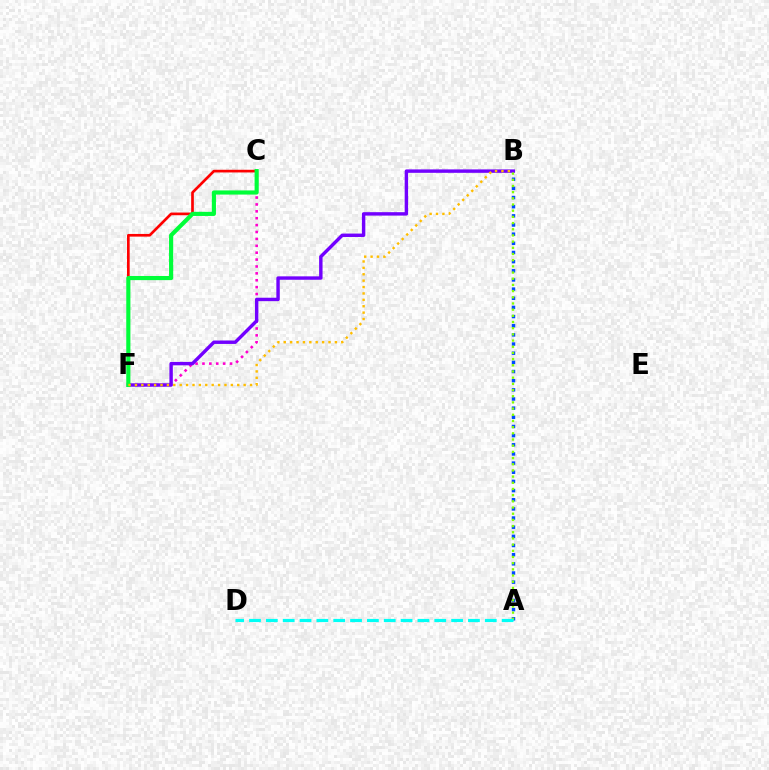{('A', 'B'): [{'color': '#004bff', 'line_style': 'dotted', 'thickness': 2.49}, {'color': '#84ff00', 'line_style': 'dotted', 'thickness': 1.68}], ('C', 'F'): [{'color': '#ff00cf', 'line_style': 'dotted', 'thickness': 1.87}, {'color': '#ff0000', 'line_style': 'solid', 'thickness': 1.93}, {'color': '#00ff39', 'line_style': 'solid', 'thickness': 2.98}], ('B', 'F'): [{'color': '#7200ff', 'line_style': 'solid', 'thickness': 2.46}, {'color': '#ffbd00', 'line_style': 'dotted', 'thickness': 1.74}], ('A', 'D'): [{'color': '#00fff6', 'line_style': 'dashed', 'thickness': 2.29}]}